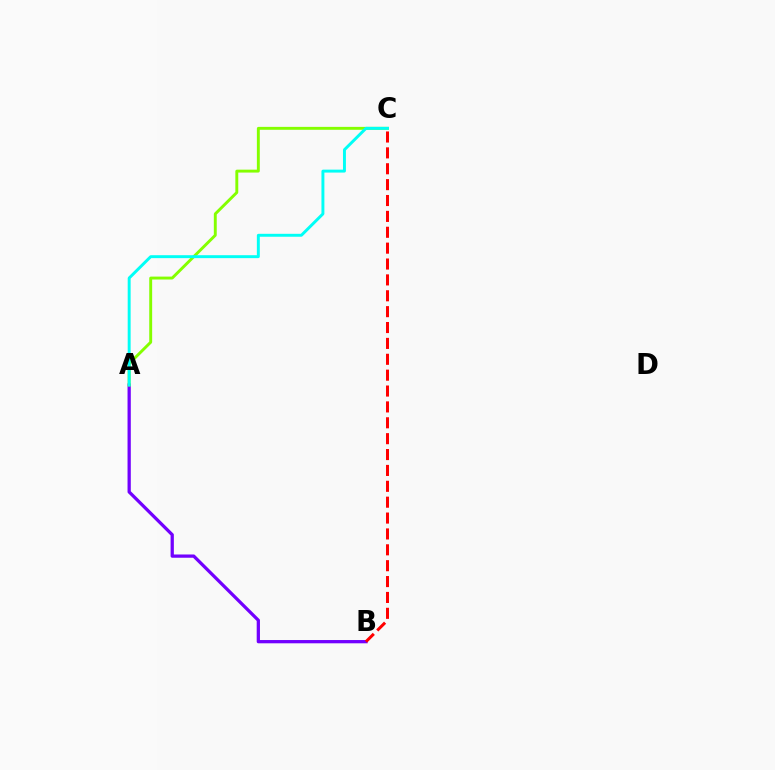{('A', 'B'): [{'color': '#7200ff', 'line_style': 'solid', 'thickness': 2.35}], ('A', 'C'): [{'color': '#84ff00', 'line_style': 'solid', 'thickness': 2.09}, {'color': '#00fff6', 'line_style': 'solid', 'thickness': 2.12}], ('B', 'C'): [{'color': '#ff0000', 'line_style': 'dashed', 'thickness': 2.16}]}